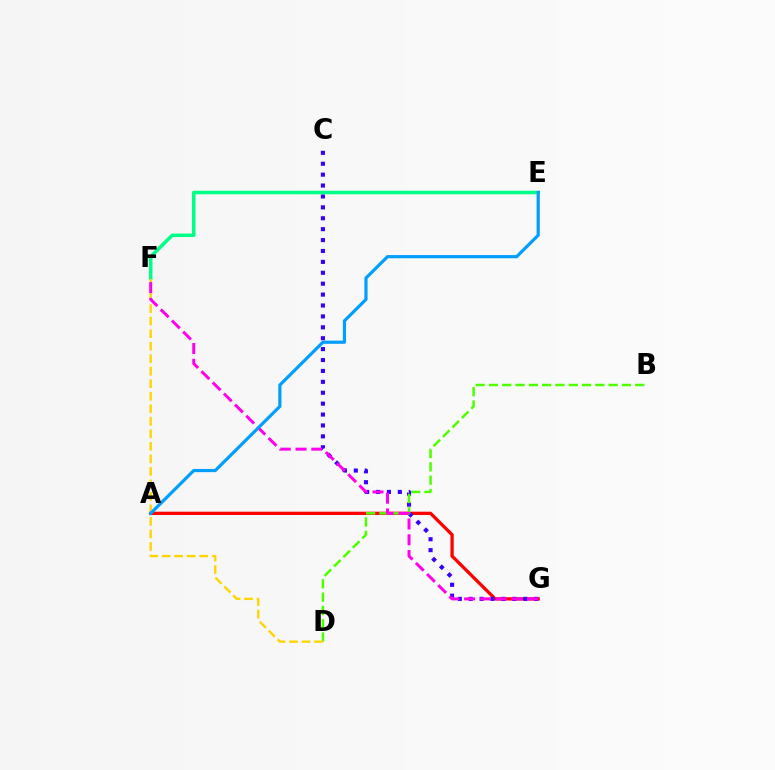{('A', 'G'): [{'color': '#ff0000', 'line_style': 'solid', 'thickness': 2.36}], ('C', 'G'): [{'color': '#3700ff', 'line_style': 'dotted', 'thickness': 2.96}], ('E', 'F'): [{'color': '#00ff86', 'line_style': 'solid', 'thickness': 2.54}], ('B', 'D'): [{'color': '#4fff00', 'line_style': 'dashed', 'thickness': 1.81}], ('D', 'F'): [{'color': '#ffd500', 'line_style': 'dashed', 'thickness': 1.7}], ('F', 'G'): [{'color': '#ff00ed', 'line_style': 'dashed', 'thickness': 2.14}], ('A', 'E'): [{'color': '#009eff', 'line_style': 'solid', 'thickness': 2.29}]}